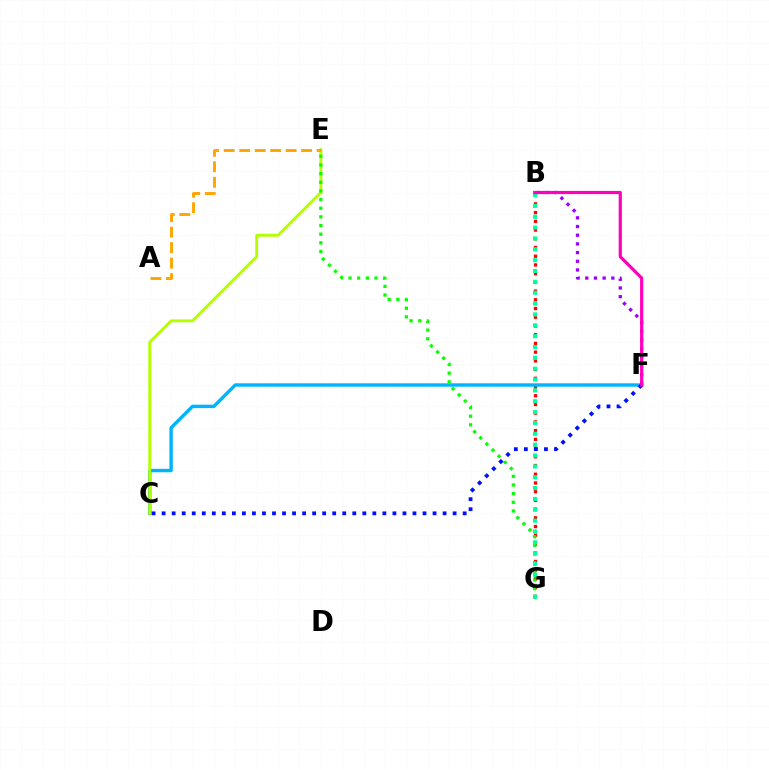{('B', 'G'): [{'color': '#ff0000', 'line_style': 'dotted', 'thickness': 2.37}, {'color': '#00ff9d', 'line_style': 'dotted', 'thickness': 2.95}], ('C', 'F'): [{'color': '#00b5ff', 'line_style': 'solid', 'thickness': 2.45}, {'color': '#0010ff', 'line_style': 'dotted', 'thickness': 2.73}], ('C', 'E'): [{'color': '#b3ff00', 'line_style': 'solid', 'thickness': 2.07}], ('E', 'G'): [{'color': '#08ff00', 'line_style': 'dotted', 'thickness': 2.35}], ('B', 'F'): [{'color': '#9b00ff', 'line_style': 'dotted', 'thickness': 2.36}, {'color': '#ff00bd', 'line_style': 'solid', 'thickness': 2.3}], ('A', 'E'): [{'color': '#ffa500', 'line_style': 'dashed', 'thickness': 2.1}]}